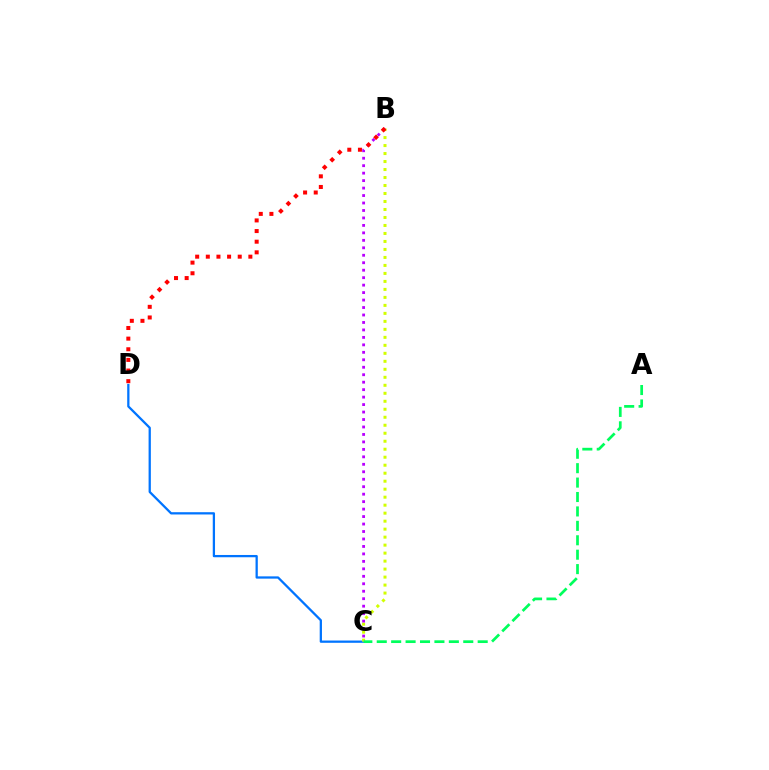{('C', 'D'): [{'color': '#0074ff', 'line_style': 'solid', 'thickness': 1.64}], ('B', 'C'): [{'color': '#d1ff00', 'line_style': 'dotted', 'thickness': 2.17}, {'color': '#b900ff', 'line_style': 'dotted', 'thickness': 2.03}], ('B', 'D'): [{'color': '#ff0000', 'line_style': 'dotted', 'thickness': 2.89}], ('A', 'C'): [{'color': '#00ff5c', 'line_style': 'dashed', 'thickness': 1.96}]}